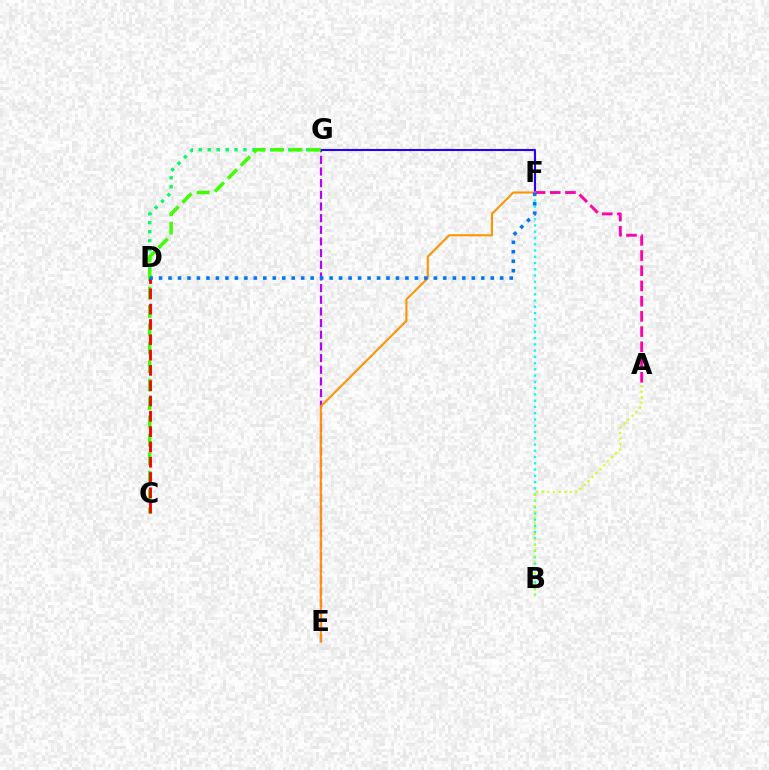{('E', 'G'): [{'color': '#b900ff', 'line_style': 'dashed', 'thickness': 1.58}], ('B', 'F'): [{'color': '#00fff6', 'line_style': 'dotted', 'thickness': 1.7}], ('F', 'G'): [{'color': '#2500ff', 'line_style': 'solid', 'thickness': 1.51}], ('A', 'F'): [{'color': '#ff00ac', 'line_style': 'dashed', 'thickness': 2.07}], ('D', 'G'): [{'color': '#00ff5c', 'line_style': 'dotted', 'thickness': 2.43}], ('A', 'B'): [{'color': '#d1ff00', 'line_style': 'dotted', 'thickness': 1.51}], ('C', 'G'): [{'color': '#3dff00', 'line_style': 'dashed', 'thickness': 2.5}], ('C', 'D'): [{'color': '#ff0000', 'line_style': 'dashed', 'thickness': 2.08}], ('E', 'F'): [{'color': '#ff9400', 'line_style': 'solid', 'thickness': 1.5}], ('D', 'F'): [{'color': '#0074ff', 'line_style': 'dotted', 'thickness': 2.57}]}